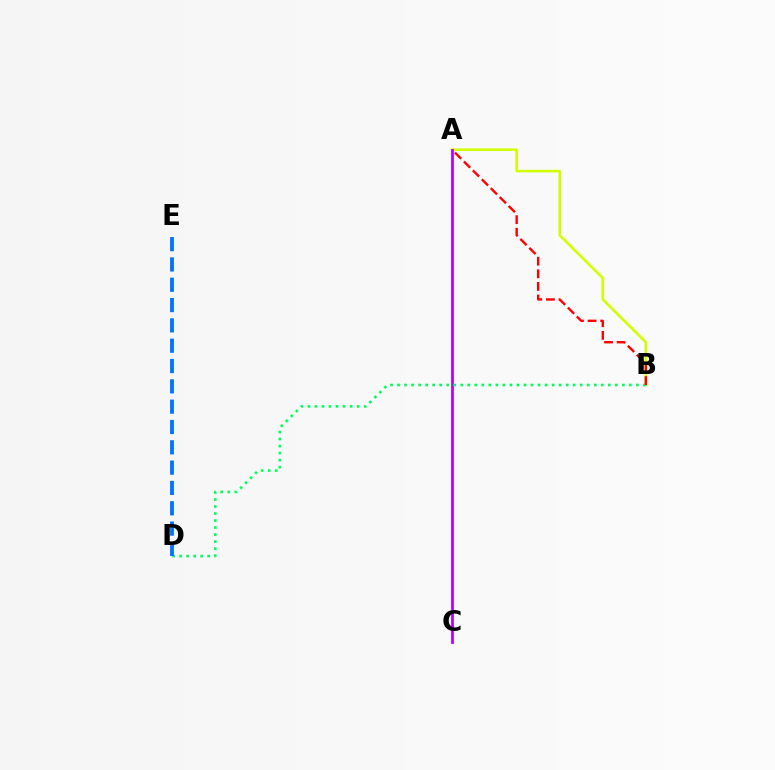{('A', 'B'): [{'color': '#d1ff00', 'line_style': 'solid', 'thickness': 1.88}, {'color': '#ff0000', 'line_style': 'dashed', 'thickness': 1.71}], ('A', 'C'): [{'color': '#b900ff', 'line_style': 'solid', 'thickness': 2.0}], ('B', 'D'): [{'color': '#00ff5c', 'line_style': 'dotted', 'thickness': 1.91}], ('D', 'E'): [{'color': '#0074ff', 'line_style': 'dashed', 'thickness': 2.76}]}